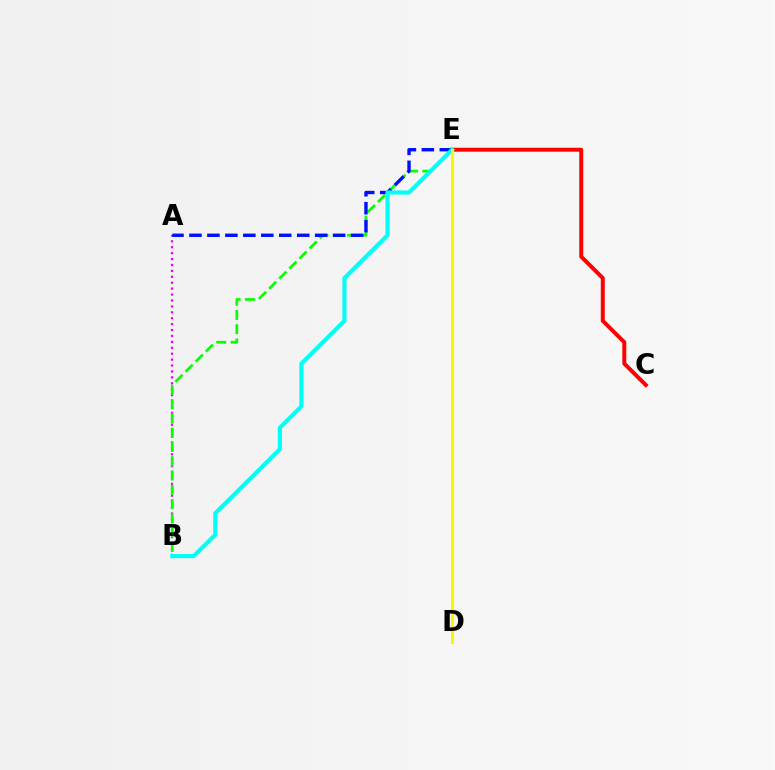{('C', 'E'): [{'color': '#ff0000', 'line_style': 'solid', 'thickness': 2.85}], ('A', 'B'): [{'color': '#ee00ff', 'line_style': 'dotted', 'thickness': 1.61}], ('B', 'E'): [{'color': '#08ff00', 'line_style': 'dashed', 'thickness': 1.94}, {'color': '#00fff6', 'line_style': 'solid', 'thickness': 2.97}], ('A', 'E'): [{'color': '#0010ff', 'line_style': 'dashed', 'thickness': 2.44}], ('D', 'E'): [{'color': '#fcf500', 'line_style': 'solid', 'thickness': 2.24}]}